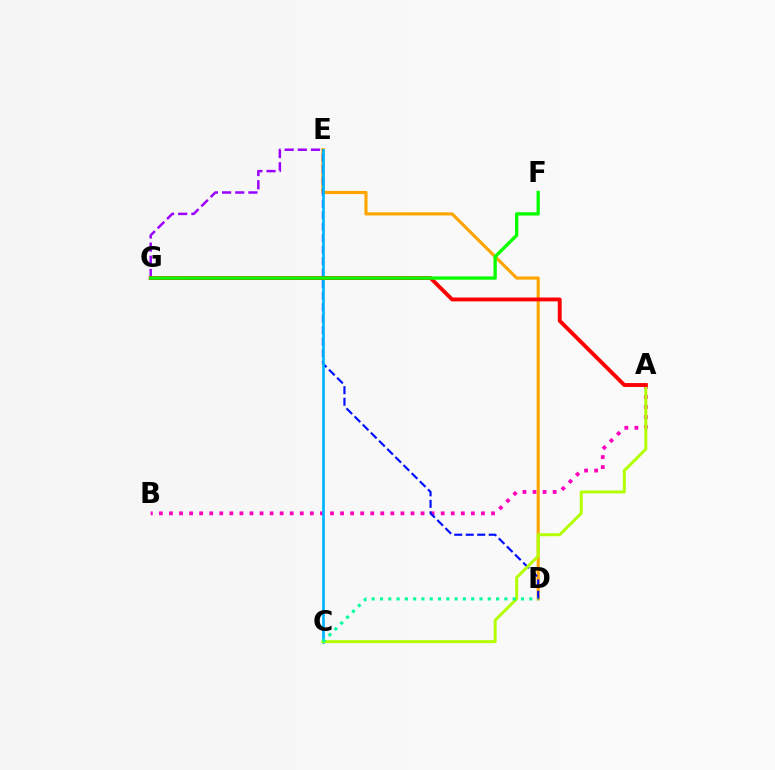{('A', 'B'): [{'color': '#ff00bd', 'line_style': 'dotted', 'thickness': 2.73}], ('D', 'E'): [{'color': '#ffa500', 'line_style': 'solid', 'thickness': 2.26}, {'color': '#0010ff', 'line_style': 'dashed', 'thickness': 1.56}], ('C', 'E'): [{'color': '#00b5ff', 'line_style': 'solid', 'thickness': 1.96}], ('A', 'C'): [{'color': '#b3ff00', 'line_style': 'solid', 'thickness': 2.14}], ('E', 'G'): [{'color': '#9b00ff', 'line_style': 'dashed', 'thickness': 1.79}], ('A', 'G'): [{'color': '#ff0000', 'line_style': 'solid', 'thickness': 2.79}], ('F', 'G'): [{'color': '#08ff00', 'line_style': 'solid', 'thickness': 2.39}], ('C', 'D'): [{'color': '#00ff9d', 'line_style': 'dotted', 'thickness': 2.25}]}